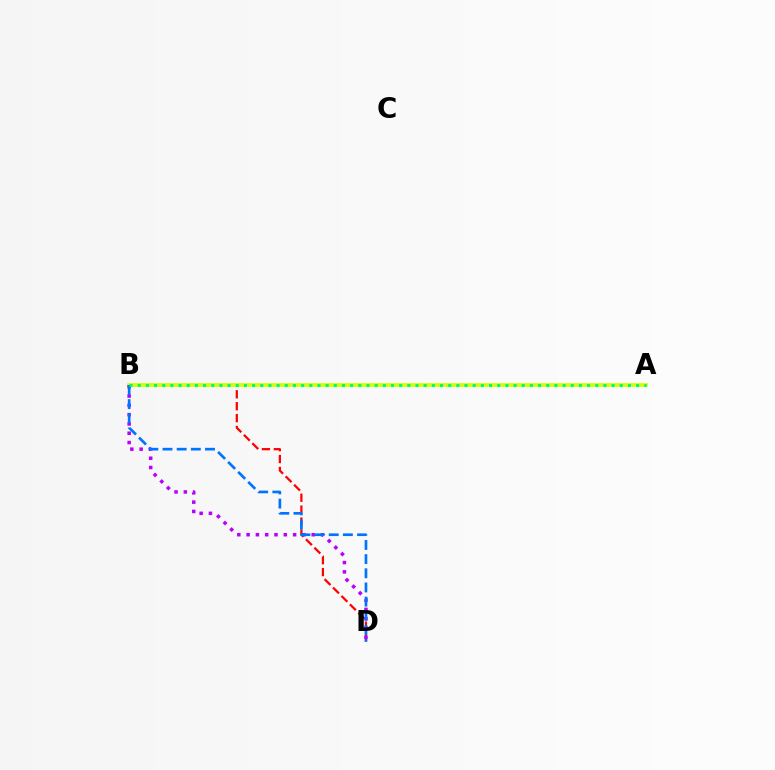{('B', 'D'): [{'color': '#ff0000', 'line_style': 'dashed', 'thickness': 1.62}, {'color': '#b900ff', 'line_style': 'dotted', 'thickness': 2.53}, {'color': '#0074ff', 'line_style': 'dashed', 'thickness': 1.92}], ('A', 'B'): [{'color': '#d1ff00', 'line_style': 'solid', 'thickness': 2.67}, {'color': '#00ff5c', 'line_style': 'dotted', 'thickness': 2.22}]}